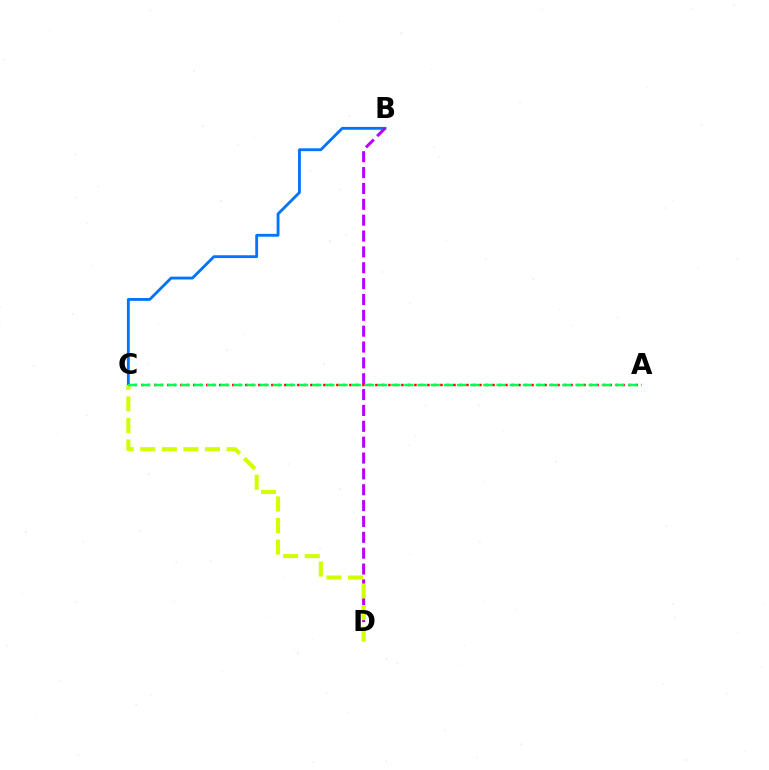{('B', 'C'): [{'color': '#0074ff', 'line_style': 'solid', 'thickness': 2.04}], ('B', 'D'): [{'color': '#b900ff', 'line_style': 'dashed', 'thickness': 2.15}], ('A', 'C'): [{'color': '#ff0000', 'line_style': 'dotted', 'thickness': 1.77}, {'color': '#00ff5c', 'line_style': 'dashed', 'thickness': 1.79}], ('C', 'D'): [{'color': '#d1ff00', 'line_style': 'dashed', 'thickness': 2.93}]}